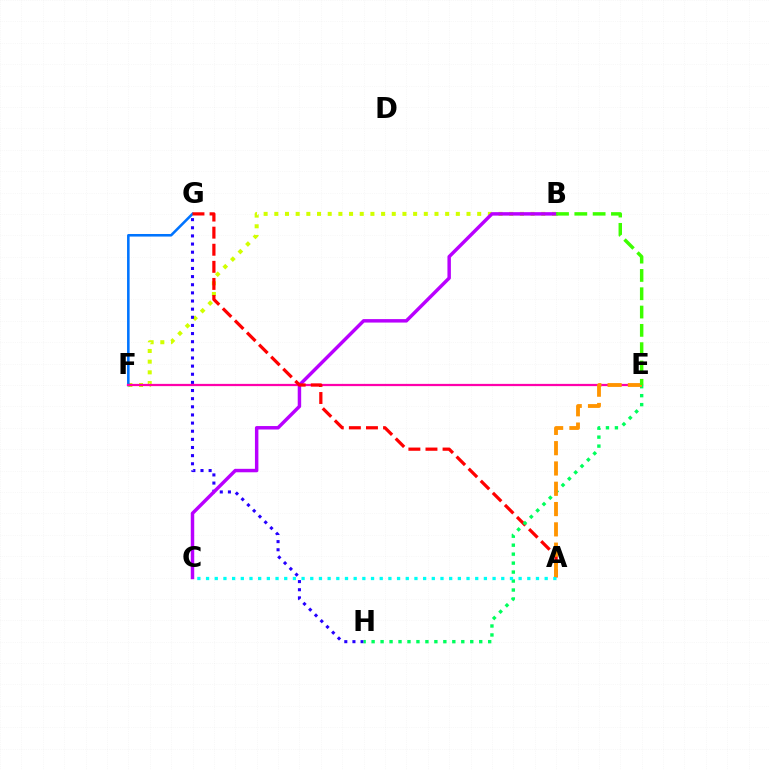{('B', 'F'): [{'color': '#d1ff00', 'line_style': 'dotted', 'thickness': 2.9}], ('G', 'H'): [{'color': '#2500ff', 'line_style': 'dotted', 'thickness': 2.21}], ('F', 'G'): [{'color': '#0074ff', 'line_style': 'solid', 'thickness': 1.85}], ('B', 'C'): [{'color': '#b900ff', 'line_style': 'solid', 'thickness': 2.49}], ('E', 'F'): [{'color': '#ff00ac', 'line_style': 'solid', 'thickness': 1.61}], ('A', 'G'): [{'color': '#ff0000', 'line_style': 'dashed', 'thickness': 2.32}], ('E', 'H'): [{'color': '#00ff5c', 'line_style': 'dotted', 'thickness': 2.44}], ('A', 'C'): [{'color': '#00fff6', 'line_style': 'dotted', 'thickness': 2.36}], ('A', 'E'): [{'color': '#ff9400', 'line_style': 'dashed', 'thickness': 2.76}], ('B', 'E'): [{'color': '#3dff00', 'line_style': 'dashed', 'thickness': 2.49}]}